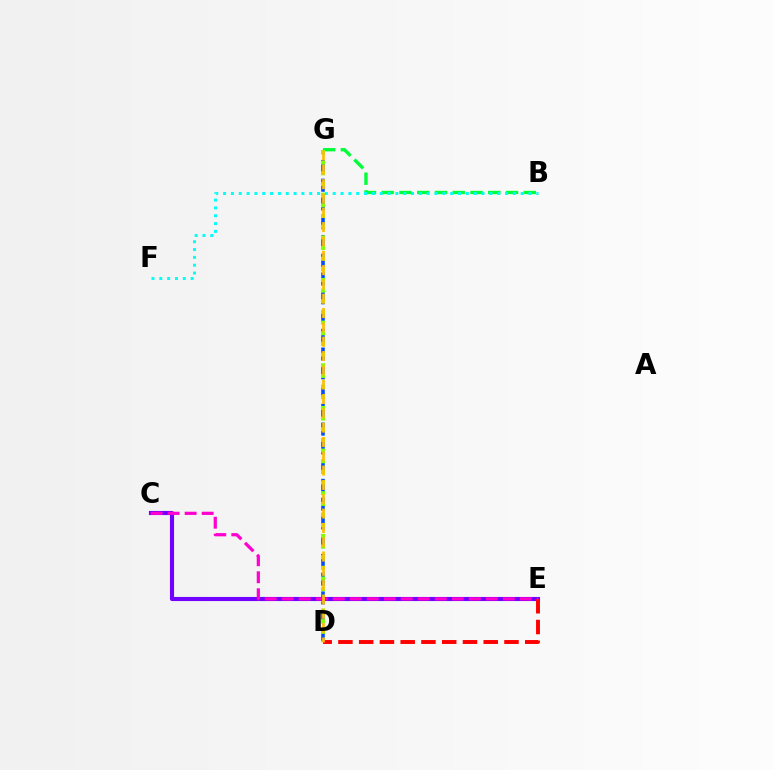{('B', 'G'): [{'color': '#00ff39', 'line_style': 'dashed', 'thickness': 2.41}], ('D', 'G'): [{'color': '#004bff', 'line_style': 'dashed', 'thickness': 2.55}, {'color': '#84ff00', 'line_style': 'dotted', 'thickness': 2.9}, {'color': '#ffbd00', 'line_style': 'dashed', 'thickness': 1.95}], ('C', 'E'): [{'color': '#7200ff', 'line_style': 'solid', 'thickness': 2.96}, {'color': '#ff00cf', 'line_style': 'dashed', 'thickness': 2.31}], ('D', 'E'): [{'color': '#ff0000', 'line_style': 'dashed', 'thickness': 2.82}], ('B', 'F'): [{'color': '#00fff6', 'line_style': 'dotted', 'thickness': 2.13}]}